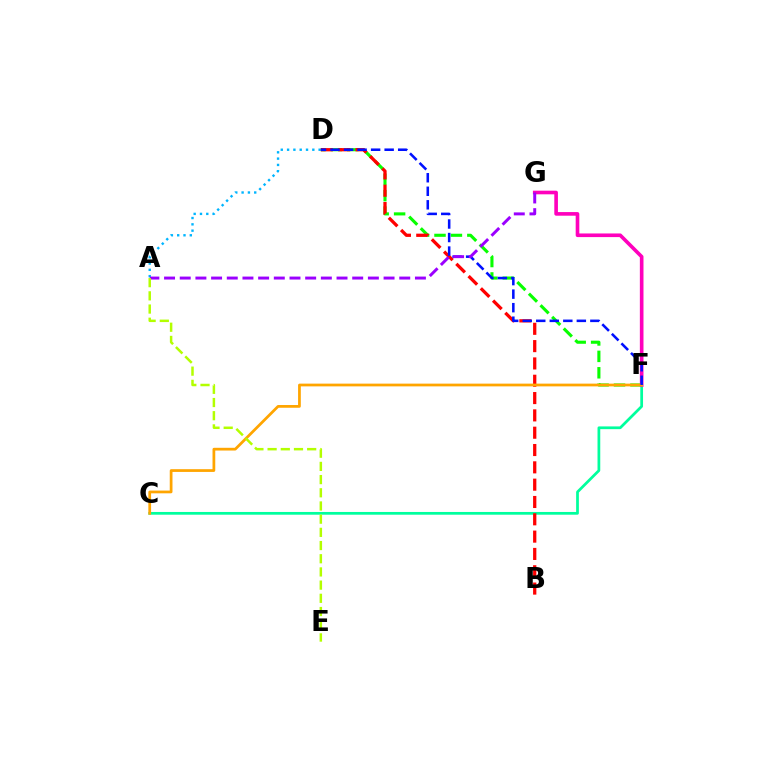{('A', 'D'): [{'color': '#00b5ff', 'line_style': 'dotted', 'thickness': 1.71}], ('C', 'F'): [{'color': '#00ff9d', 'line_style': 'solid', 'thickness': 1.97}, {'color': '#ffa500', 'line_style': 'solid', 'thickness': 1.97}], ('D', 'F'): [{'color': '#08ff00', 'line_style': 'dashed', 'thickness': 2.23}, {'color': '#0010ff', 'line_style': 'dashed', 'thickness': 1.84}], ('B', 'D'): [{'color': '#ff0000', 'line_style': 'dashed', 'thickness': 2.35}], ('F', 'G'): [{'color': '#ff00bd', 'line_style': 'solid', 'thickness': 2.61}], ('A', 'G'): [{'color': '#9b00ff', 'line_style': 'dashed', 'thickness': 2.13}], ('A', 'E'): [{'color': '#b3ff00', 'line_style': 'dashed', 'thickness': 1.79}]}